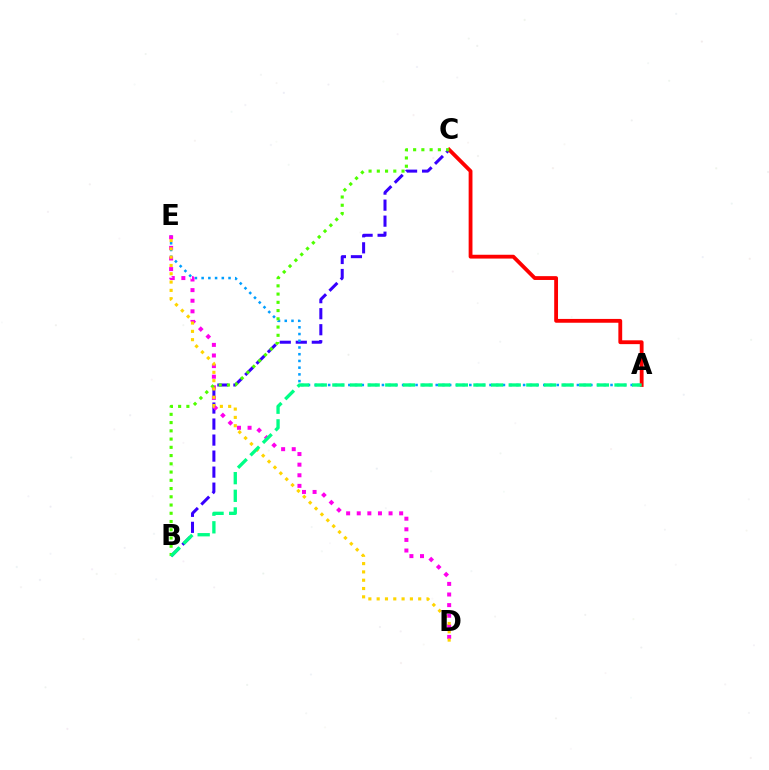{('B', 'C'): [{'color': '#3700ff', 'line_style': 'dashed', 'thickness': 2.18}, {'color': '#4fff00', 'line_style': 'dotted', 'thickness': 2.24}], ('A', 'E'): [{'color': '#009eff', 'line_style': 'dotted', 'thickness': 1.83}], ('A', 'C'): [{'color': '#ff0000', 'line_style': 'solid', 'thickness': 2.75}], ('D', 'E'): [{'color': '#ff00ed', 'line_style': 'dotted', 'thickness': 2.88}, {'color': '#ffd500', 'line_style': 'dotted', 'thickness': 2.26}], ('A', 'B'): [{'color': '#00ff86', 'line_style': 'dashed', 'thickness': 2.4}]}